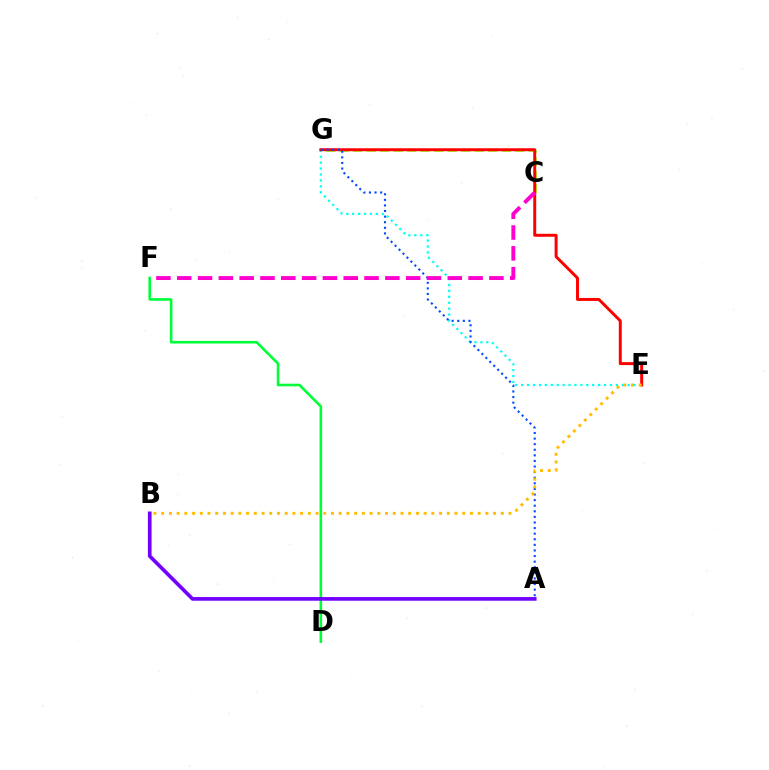{('E', 'G'): [{'color': '#00fff6', 'line_style': 'dotted', 'thickness': 1.61}, {'color': '#ff0000', 'line_style': 'solid', 'thickness': 2.13}], ('C', 'G'): [{'color': '#84ff00', 'line_style': 'dashed', 'thickness': 1.84}], ('A', 'G'): [{'color': '#004bff', 'line_style': 'dotted', 'thickness': 1.52}], ('B', 'E'): [{'color': '#ffbd00', 'line_style': 'dotted', 'thickness': 2.1}], ('D', 'F'): [{'color': '#00ff39', 'line_style': 'solid', 'thickness': 1.87}], ('C', 'F'): [{'color': '#ff00cf', 'line_style': 'dashed', 'thickness': 2.83}], ('A', 'B'): [{'color': '#7200ff', 'line_style': 'solid', 'thickness': 2.64}]}